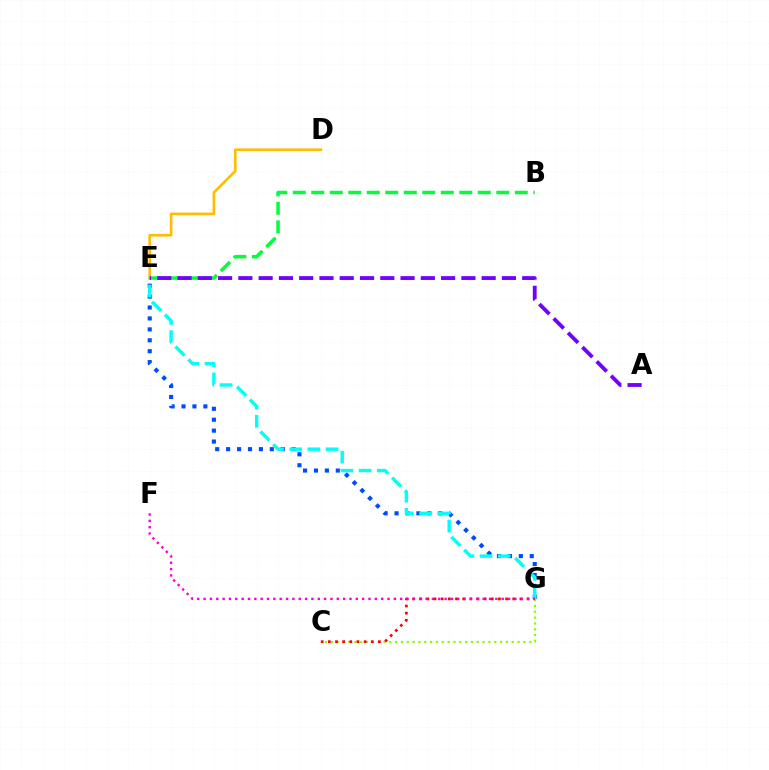{('E', 'G'): [{'color': '#004bff', 'line_style': 'dotted', 'thickness': 2.97}, {'color': '#00fff6', 'line_style': 'dashed', 'thickness': 2.47}], ('C', 'G'): [{'color': '#84ff00', 'line_style': 'dotted', 'thickness': 1.58}, {'color': '#ff0000', 'line_style': 'dotted', 'thickness': 1.94}], ('F', 'G'): [{'color': '#ff00cf', 'line_style': 'dotted', 'thickness': 1.72}], ('D', 'E'): [{'color': '#ffbd00', 'line_style': 'solid', 'thickness': 1.9}], ('B', 'E'): [{'color': '#00ff39', 'line_style': 'dashed', 'thickness': 2.51}], ('A', 'E'): [{'color': '#7200ff', 'line_style': 'dashed', 'thickness': 2.75}]}